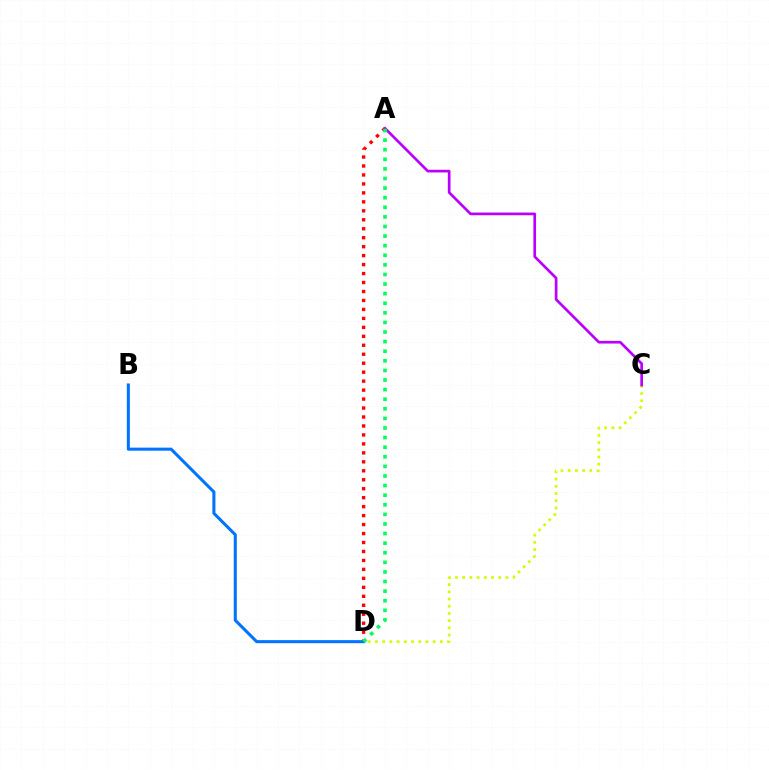{('A', 'D'): [{'color': '#ff0000', 'line_style': 'dotted', 'thickness': 2.44}, {'color': '#00ff5c', 'line_style': 'dotted', 'thickness': 2.61}], ('C', 'D'): [{'color': '#d1ff00', 'line_style': 'dotted', 'thickness': 1.96}], ('A', 'C'): [{'color': '#b900ff', 'line_style': 'solid', 'thickness': 1.93}], ('B', 'D'): [{'color': '#0074ff', 'line_style': 'solid', 'thickness': 2.2}]}